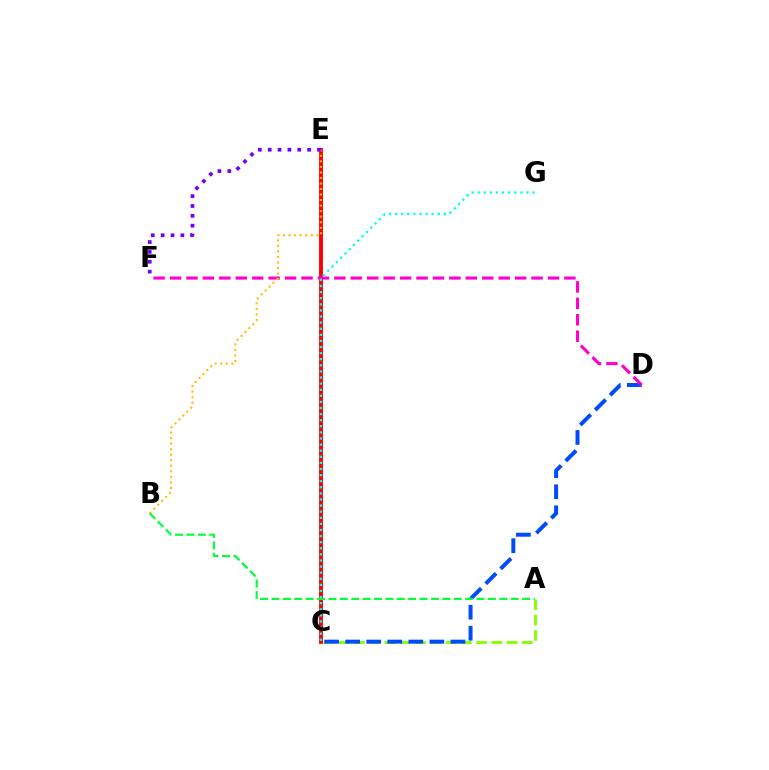{('C', 'E'): [{'color': '#ff0000', 'line_style': 'solid', 'thickness': 2.8}], ('A', 'C'): [{'color': '#84ff00', 'line_style': 'dashed', 'thickness': 2.07}], ('C', 'D'): [{'color': '#004bff', 'line_style': 'dashed', 'thickness': 2.86}], ('D', 'F'): [{'color': '#ff00cf', 'line_style': 'dashed', 'thickness': 2.23}], ('C', 'G'): [{'color': '#00fff6', 'line_style': 'dotted', 'thickness': 1.66}], ('B', 'E'): [{'color': '#ffbd00', 'line_style': 'dotted', 'thickness': 1.5}], ('E', 'F'): [{'color': '#7200ff', 'line_style': 'dotted', 'thickness': 2.68}], ('A', 'B'): [{'color': '#00ff39', 'line_style': 'dashed', 'thickness': 1.55}]}